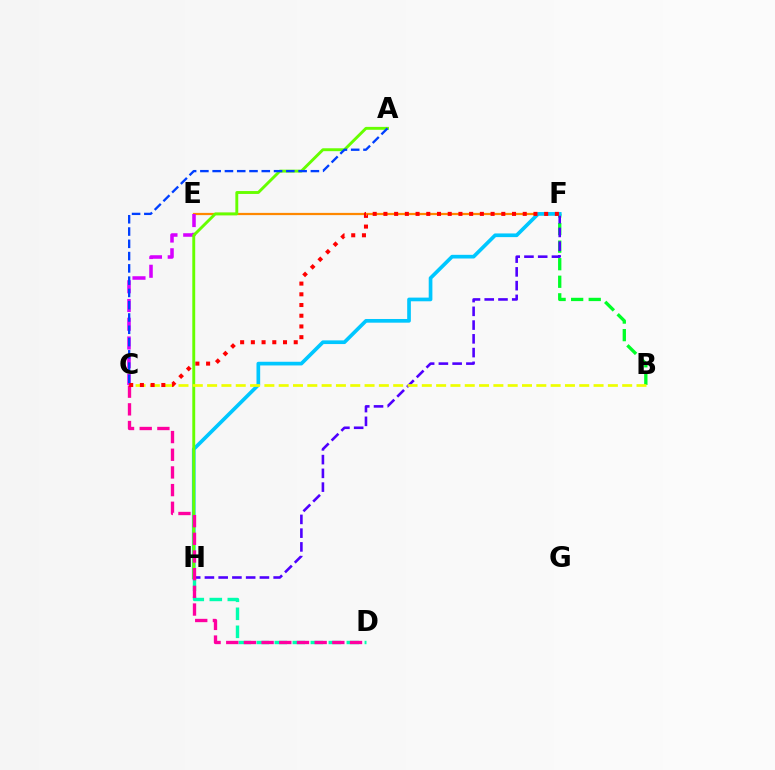{('E', 'F'): [{'color': '#ff8800', 'line_style': 'solid', 'thickness': 1.6}], ('B', 'F'): [{'color': '#00ff27', 'line_style': 'dashed', 'thickness': 2.39}], ('C', 'E'): [{'color': '#d600ff', 'line_style': 'dashed', 'thickness': 2.55}], ('F', 'H'): [{'color': '#4f00ff', 'line_style': 'dashed', 'thickness': 1.87}, {'color': '#00c7ff', 'line_style': 'solid', 'thickness': 2.65}], ('D', 'H'): [{'color': '#00ffaf', 'line_style': 'dashed', 'thickness': 2.45}], ('A', 'H'): [{'color': '#66ff00', 'line_style': 'solid', 'thickness': 2.09}], ('B', 'C'): [{'color': '#eeff00', 'line_style': 'dashed', 'thickness': 1.94}], ('C', 'D'): [{'color': '#ff00a0', 'line_style': 'dashed', 'thickness': 2.4}], ('C', 'F'): [{'color': '#ff0000', 'line_style': 'dotted', 'thickness': 2.91}], ('A', 'C'): [{'color': '#003fff', 'line_style': 'dashed', 'thickness': 1.67}]}